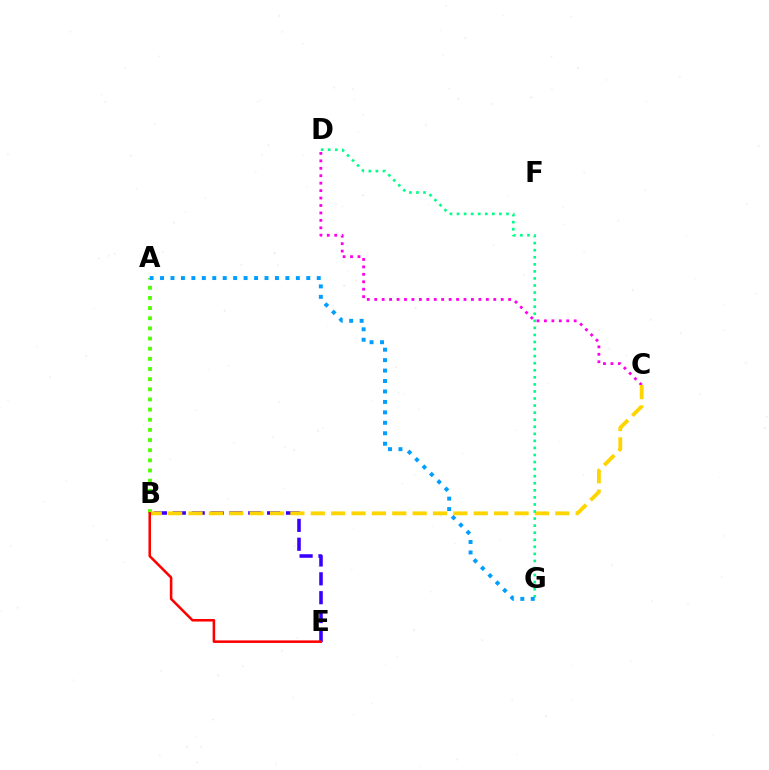{('A', 'B'): [{'color': '#4fff00', 'line_style': 'dotted', 'thickness': 2.76}], ('B', 'E'): [{'color': '#3700ff', 'line_style': 'dashed', 'thickness': 2.56}, {'color': '#ff0000', 'line_style': 'solid', 'thickness': 1.83}], ('C', 'D'): [{'color': '#ff00ed', 'line_style': 'dotted', 'thickness': 2.02}], ('B', 'C'): [{'color': '#ffd500', 'line_style': 'dashed', 'thickness': 2.77}], ('D', 'G'): [{'color': '#00ff86', 'line_style': 'dotted', 'thickness': 1.92}], ('A', 'G'): [{'color': '#009eff', 'line_style': 'dotted', 'thickness': 2.84}]}